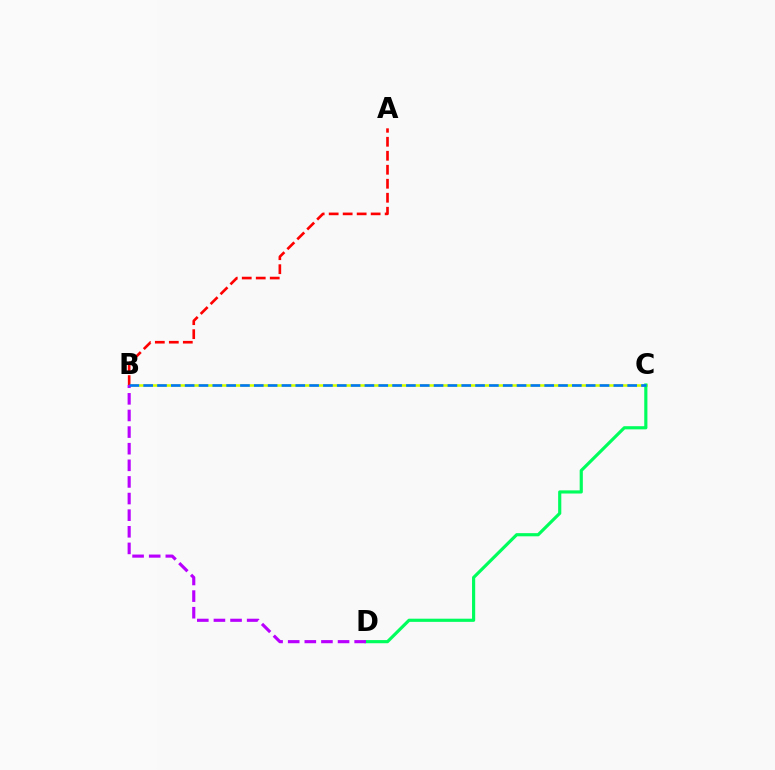{('B', 'C'): [{'color': '#d1ff00', 'line_style': 'solid', 'thickness': 1.86}, {'color': '#0074ff', 'line_style': 'dashed', 'thickness': 1.88}], ('A', 'B'): [{'color': '#ff0000', 'line_style': 'dashed', 'thickness': 1.9}], ('C', 'D'): [{'color': '#00ff5c', 'line_style': 'solid', 'thickness': 2.28}], ('B', 'D'): [{'color': '#b900ff', 'line_style': 'dashed', 'thickness': 2.26}]}